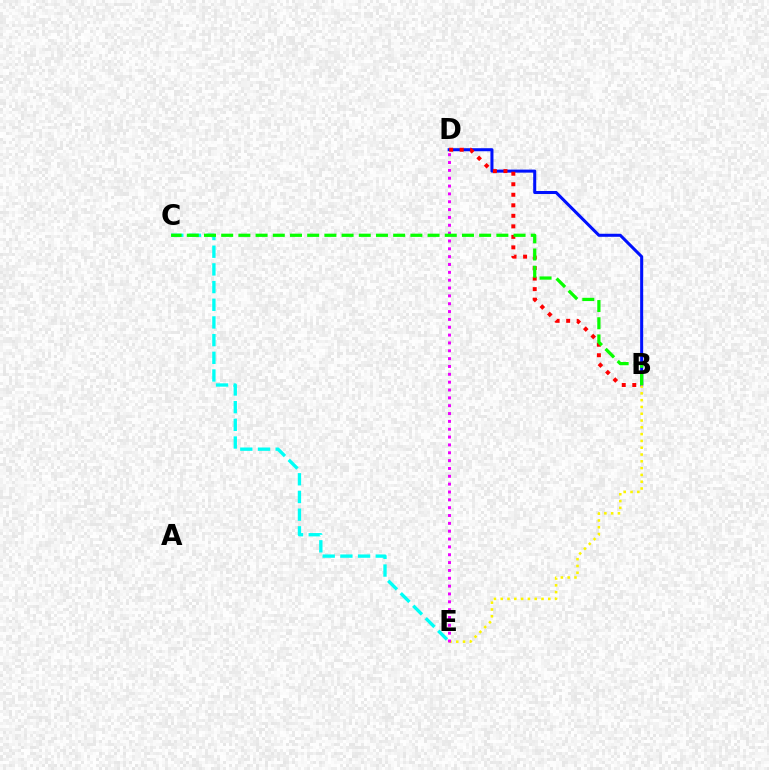{('C', 'E'): [{'color': '#00fff6', 'line_style': 'dashed', 'thickness': 2.4}], ('B', 'D'): [{'color': '#0010ff', 'line_style': 'solid', 'thickness': 2.18}, {'color': '#ff0000', 'line_style': 'dotted', 'thickness': 2.86}], ('B', 'E'): [{'color': '#fcf500', 'line_style': 'dotted', 'thickness': 1.85}], ('D', 'E'): [{'color': '#ee00ff', 'line_style': 'dotted', 'thickness': 2.13}], ('B', 'C'): [{'color': '#08ff00', 'line_style': 'dashed', 'thickness': 2.34}]}